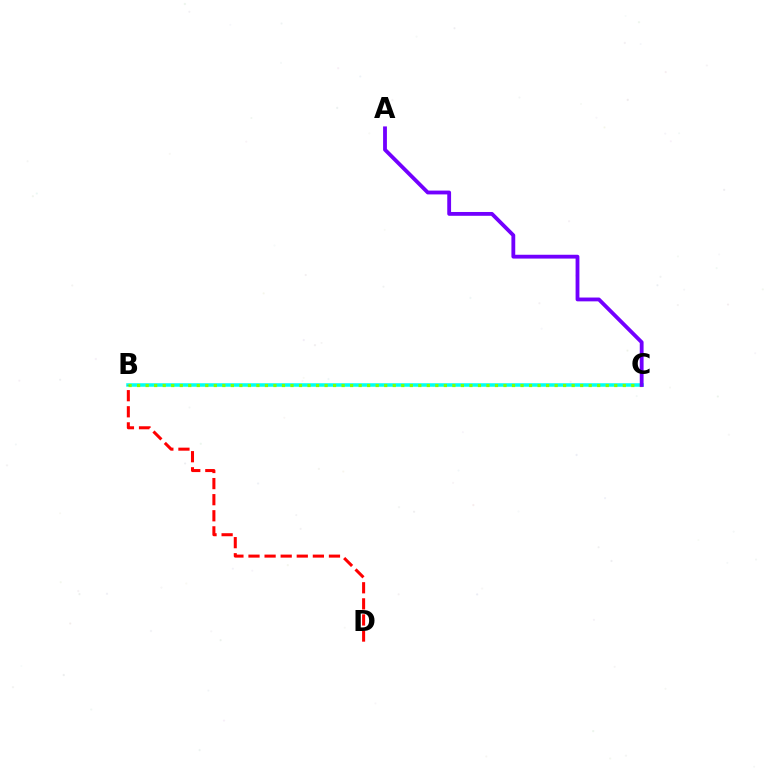{('B', 'C'): [{'color': '#00fff6', 'line_style': 'solid', 'thickness': 2.53}, {'color': '#84ff00', 'line_style': 'dotted', 'thickness': 2.31}], ('B', 'D'): [{'color': '#ff0000', 'line_style': 'dashed', 'thickness': 2.19}], ('A', 'C'): [{'color': '#7200ff', 'line_style': 'solid', 'thickness': 2.75}]}